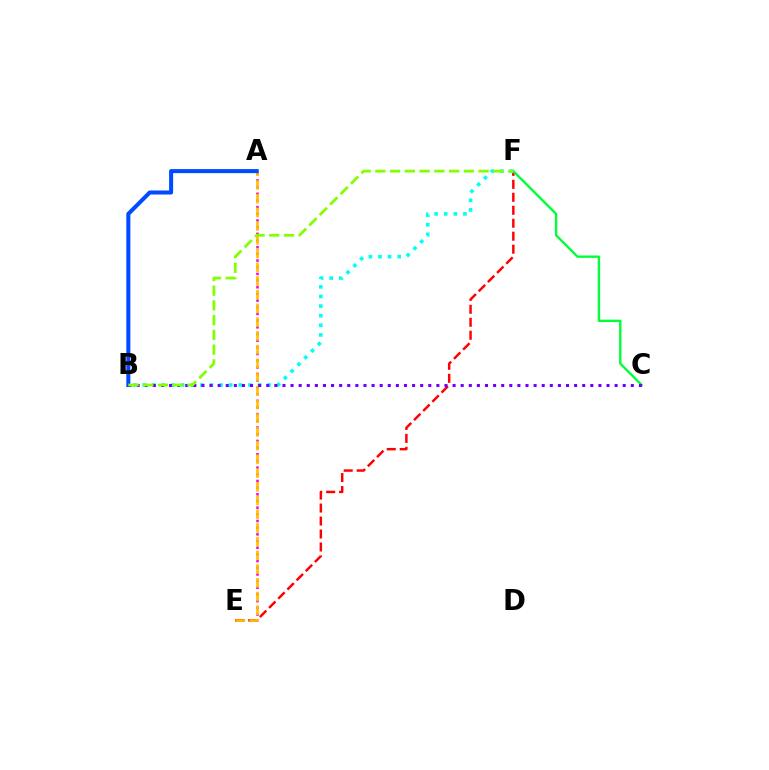{('A', 'E'): [{'color': '#ff00cf', 'line_style': 'dotted', 'thickness': 1.81}, {'color': '#ffbd00', 'line_style': 'dashed', 'thickness': 1.86}], ('E', 'F'): [{'color': '#ff0000', 'line_style': 'dashed', 'thickness': 1.76}], ('C', 'F'): [{'color': '#00ff39', 'line_style': 'solid', 'thickness': 1.7}], ('B', 'F'): [{'color': '#00fff6', 'line_style': 'dotted', 'thickness': 2.61}, {'color': '#84ff00', 'line_style': 'dashed', 'thickness': 2.0}], ('B', 'C'): [{'color': '#7200ff', 'line_style': 'dotted', 'thickness': 2.2}], ('A', 'B'): [{'color': '#004bff', 'line_style': 'solid', 'thickness': 2.91}]}